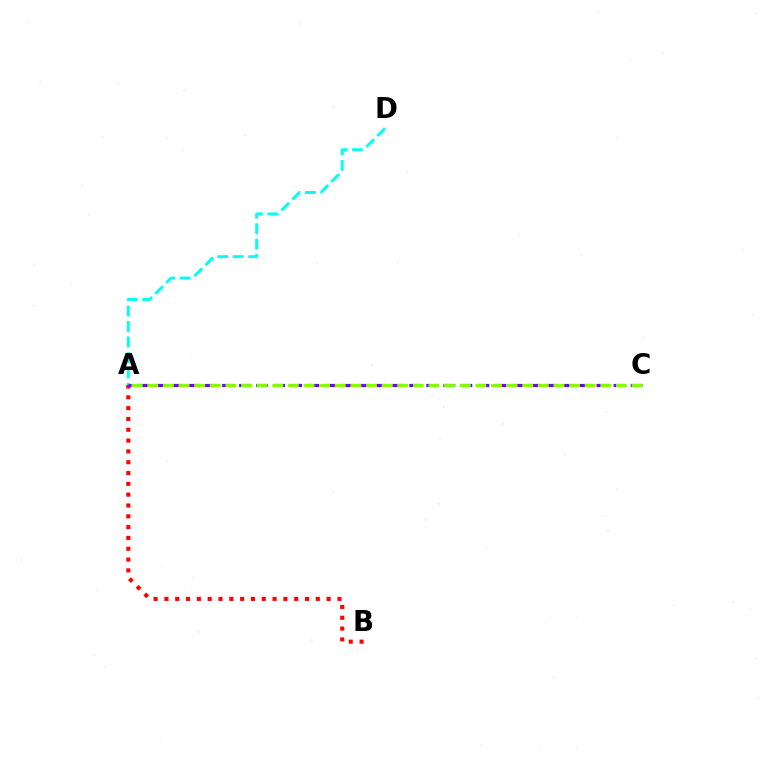{('A', 'D'): [{'color': '#00fff6', 'line_style': 'dashed', 'thickness': 2.1}], ('A', 'B'): [{'color': '#ff0000', 'line_style': 'dotted', 'thickness': 2.94}], ('A', 'C'): [{'color': '#7200ff', 'line_style': 'dashed', 'thickness': 2.31}, {'color': '#84ff00', 'line_style': 'dashed', 'thickness': 2.12}]}